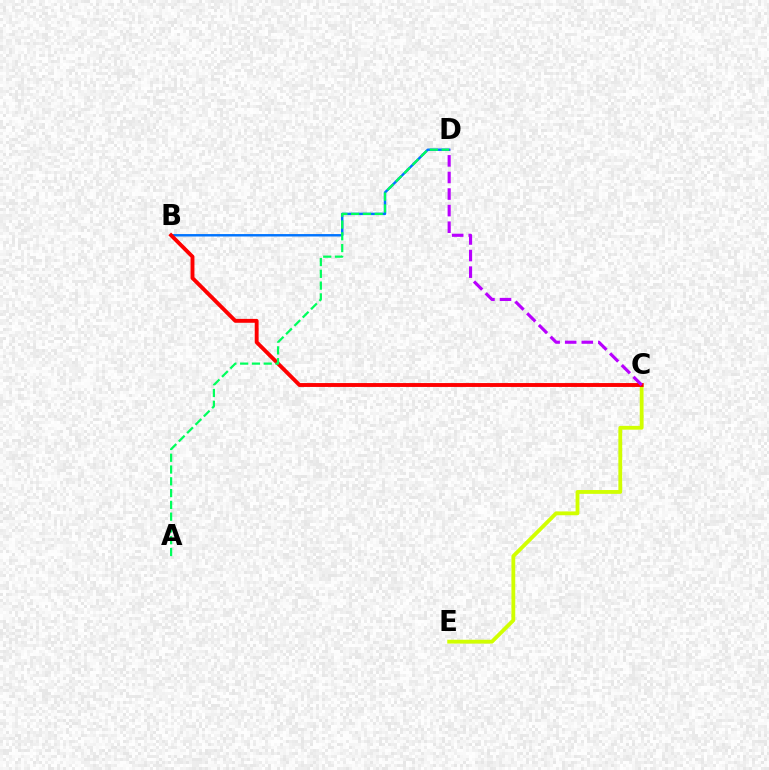{('B', 'D'): [{'color': '#0074ff', 'line_style': 'solid', 'thickness': 1.75}], ('C', 'E'): [{'color': '#d1ff00', 'line_style': 'solid', 'thickness': 2.75}], ('B', 'C'): [{'color': '#ff0000', 'line_style': 'solid', 'thickness': 2.8}], ('C', 'D'): [{'color': '#b900ff', 'line_style': 'dashed', 'thickness': 2.25}], ('A', 'D'): [{'color': '#00ff5c', 'line_style': 'dashed', 'thickness': 1.6}]}